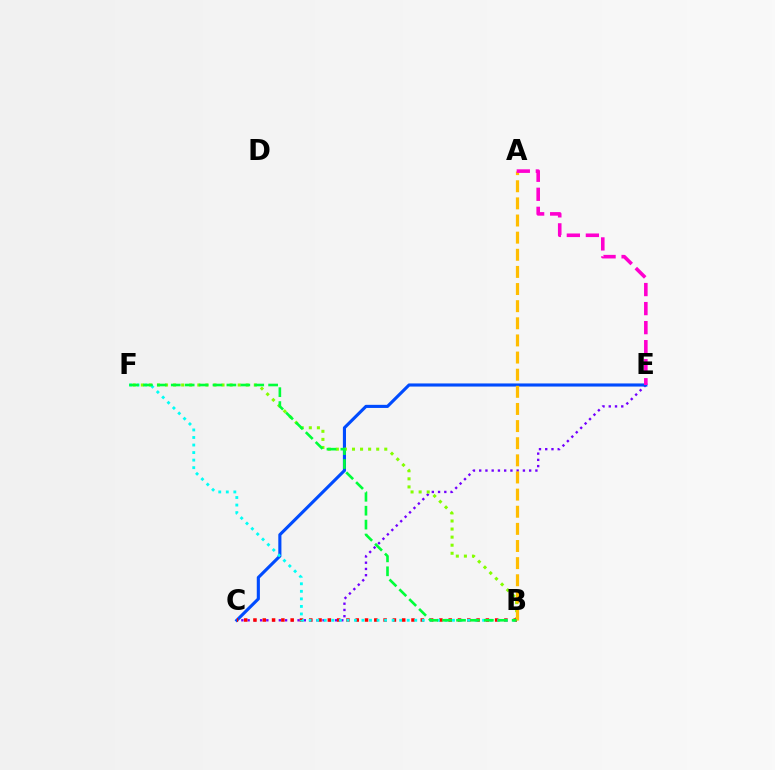{('C', 'E'): [{'color': '#7200ff', 'line_style': 'dotted', 'thickness': 1.7}, {'color': '#004bff', 'line_style': 'solid', 'thickness': 2.24}], ('B', 'F'): [{'color': '#84ff00', 'line_style': 'dotted', 'thickness': 2.19}, {'color': '#00fff6', 'line_style': 'dotted', 'thickness': 2.05}, {'color': '#00ff39', 'line_style': 'dashed', 'thickness': 1.89}], ('B', 'C'): [{'color': '#ff0000', 'line_style': 'dotted', 'thickness': 2.53}], ('A', 'B'): [{'color': '#ffbd00', 'line_style': 'dashed', 'thickness': 2.33}], ('A', 'E'): [{'color': '#ff00cf', 'line_style': 'dashed', 'thickness': 2.59}]}